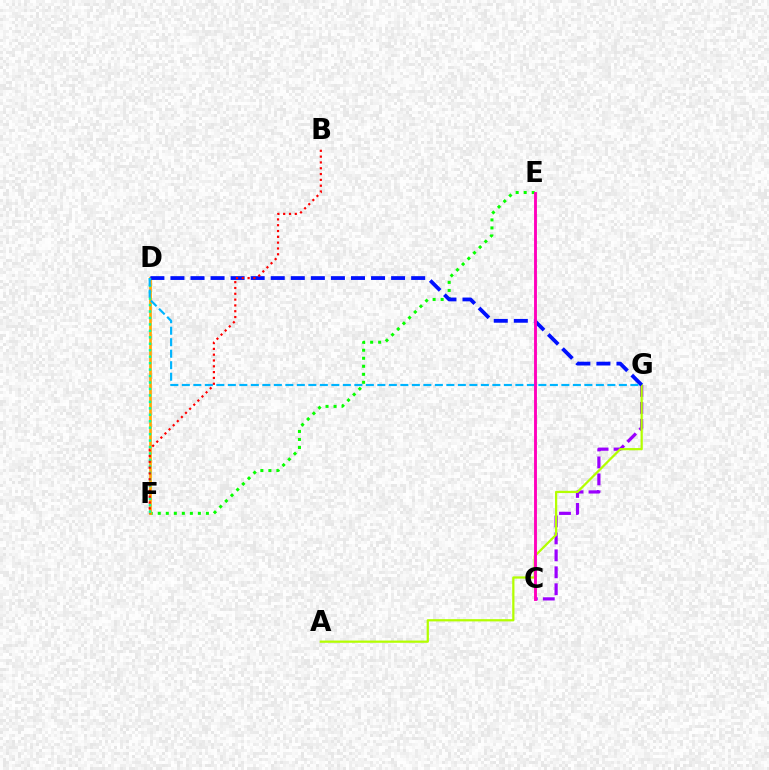{('C', 'G'): [{'color': '#9b00ff', 'line_style': 'dashed', 'thickness': 2.3}], ('E', 'F'): [{'color': '#08ff00', 'line_style': 'dotted', 'thickness': 2.18}], ('A', 'G'): [{'color': '#b3ff00', 'line_style': 'solid', 'thickness': 1.61}], ('D', 'F'): [{'color': '#ffa500', 'line_style': 'solid', 'thickness': 1.94}, {'color': '#00ff9d', 'line_style': 'dotted', 'thickness': 1.75}], ('D', 'G'): [{'color': '#0010ff', 'line_style': 'dashed', 'thickness': 2.73}, {'color': '#00b5ff', 'line_style': 'dashed', 'thickness': 1.56}], ('C', 'E'): [{'color': '#ff00bd', 'line_style': 'solid', 'thickness': 2.08}], ('B', 'F'): [{'color': '#ff0000', 'line_style': 'dotted', 'thickness': 1.58}]}